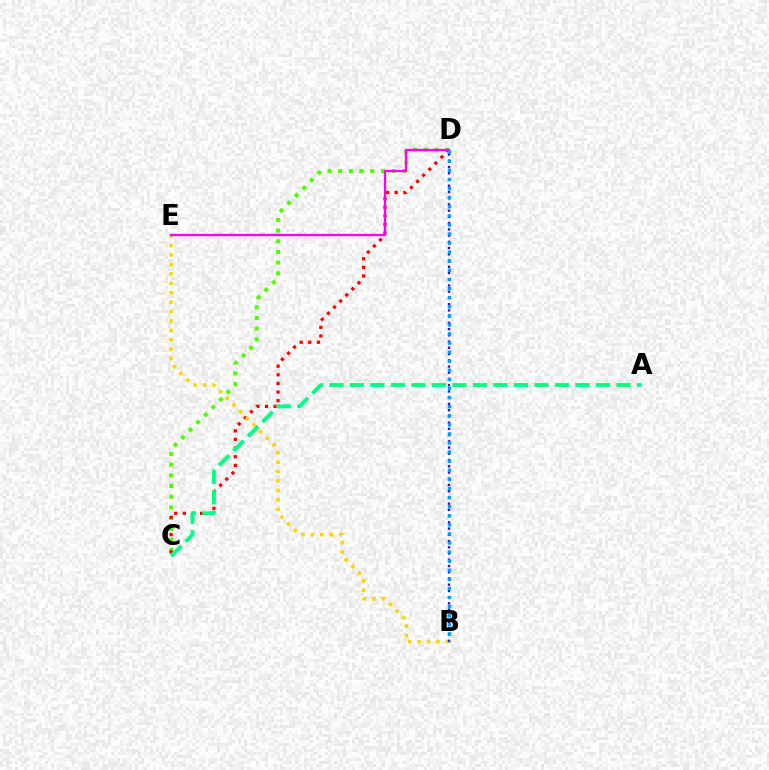{('C', 'D'): [{'color': '#4fff00', 'line_style': 'dotted', 'thickness': 2.91}, {'color': '#ff0000', 'line_style': 'dotted', 'thickness': 2.35}], ('A', 'C'): [{'color': '#00ff86', 'line_style': 'dashed', 'thickness': 2.79}], ('B', 'E'): [{'color': '#ffd500', 'line_style': 'dotted', 'thickness': 2.56}], ('D', 'E'): [{'color': '#ff00ed', 'line_style': 'solid', 'thickness': 1.66}], ('B', 'D'): [{'color': '#3700ff', 'line_style': 'dotted', 'thickness': 1.69}, {'color': '#009eff', 'line_style': 'dotted', 'thickness': 2.47}]}